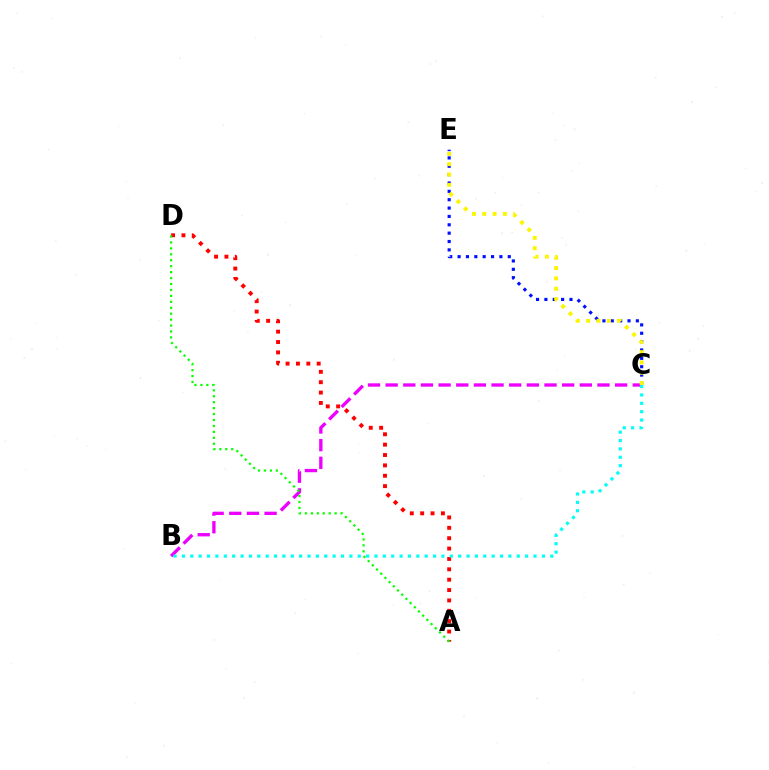{('B', 'C'): [{'color': '#ee00ff', 'line_style': 'dashed', 'thickness': 2.4}, {'color': '#00fff6', 'line_style': 'dotted', 'thickness': 2.27}], ('C', 'E'): [{'color': '#0010ff', 'line_style': 'dotted', 'thickness': 2.27}, {'color': '#fcf500', 'line_style': 'dotted', 'thickness': 2.8}], ('A', 'D'): [{'color': '#ff0000', 'line_style': 'dotted', 'thickness': 2.82}, {'color': '#08ff00', 'line_style': 'dotted', 'thickness': 1.61}]}